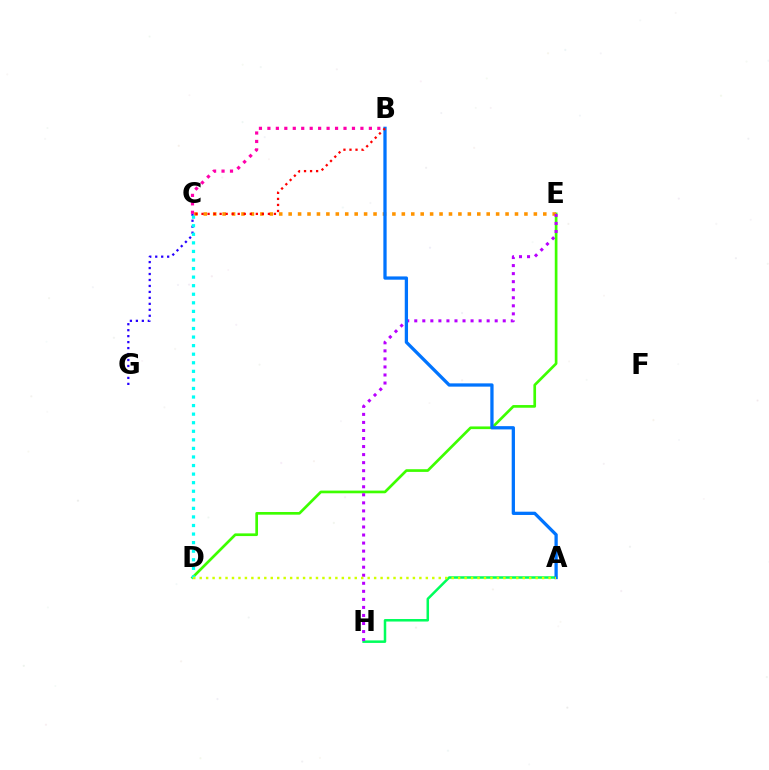{('A', 'H'): [{'color': '#00ff5c', 'line_style': 'solid', 'thickness': 1.81}], ('D', 'E'): [{'color': '#3dff00', 'line_style': 'solid', 'thickness': 1.93}], ('C', 'E'): [{'color': '#ff9400', 'line_style': 'dotted', 'thickness': 2.56}], ('C', 'G'): [{'color': '#2500ff', 'line_style': 'dotted', 'thickness': 1.62}], ('B', 'C'): [{'color': '#ff00ac', 'line_style': 'dotted', 'thickness': 2.3}, {'color': '#ff0000', 'line_style': 'dotted', 'thickness': 1.64}], ('E', 'H'): [{'color': '#b900ff', 'line_style': 'dotted', 'thickness': 2.19}], ('C', 'D'): [{'color': '#00fff6', 'line_style': 'dotted', 'thickness': 2.33}], ('A', 'B'): [{'color': '#0074ff', 'line_style': 'solid', 'thickness': 2.36}], ('A', 'D'): [{'color': '#d1ff00', 'line_style': 'dotted', 'thickness': 1.76}]}